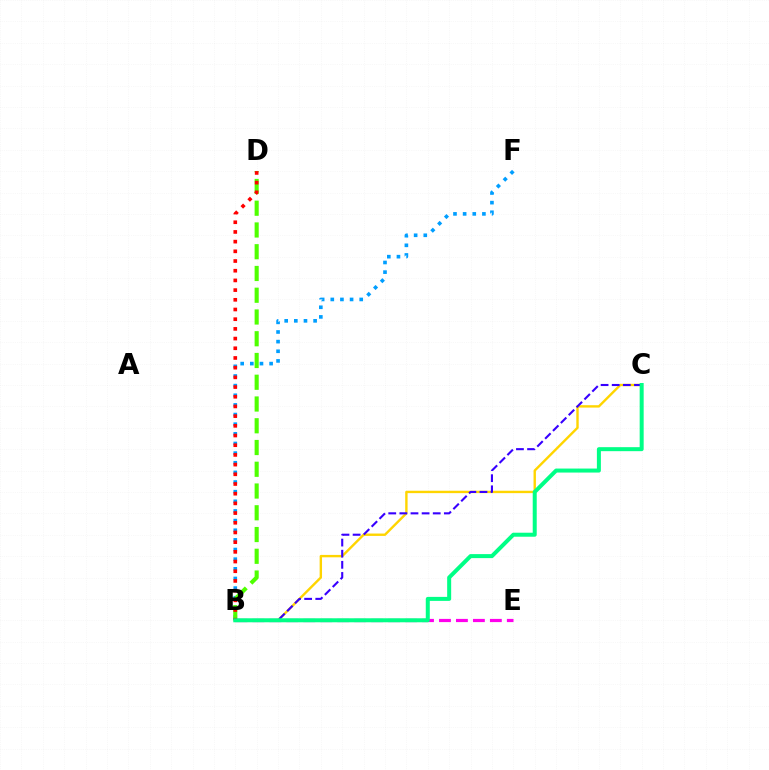{('B', 'F'): [{'color': '#009eff', 'line_style': 'dotted', 'thickness': 2.62}], ('B', 'E'): [{'color': '#ff00ed', 'line_style': 'dashed', 'thickness': 2.3}], ('B', 'C'): [{'color': '#ffd500', 'line_style': 'solid', 'thickness': 1.72}, {'color': '#3700ff', 'line_style': 'dashed', 'thickness': 1.51}, {'color': '#00ff86', 'line_style': 'solid', 'thickness': 2.88}], ('B', 'D'): [{'color': '#4fff00', 'line_style': 'dashed', 'thickness': 2.96}, {'color': '#ff0000', 'line_style': 'dotted', 'thickness': 2.63}]}